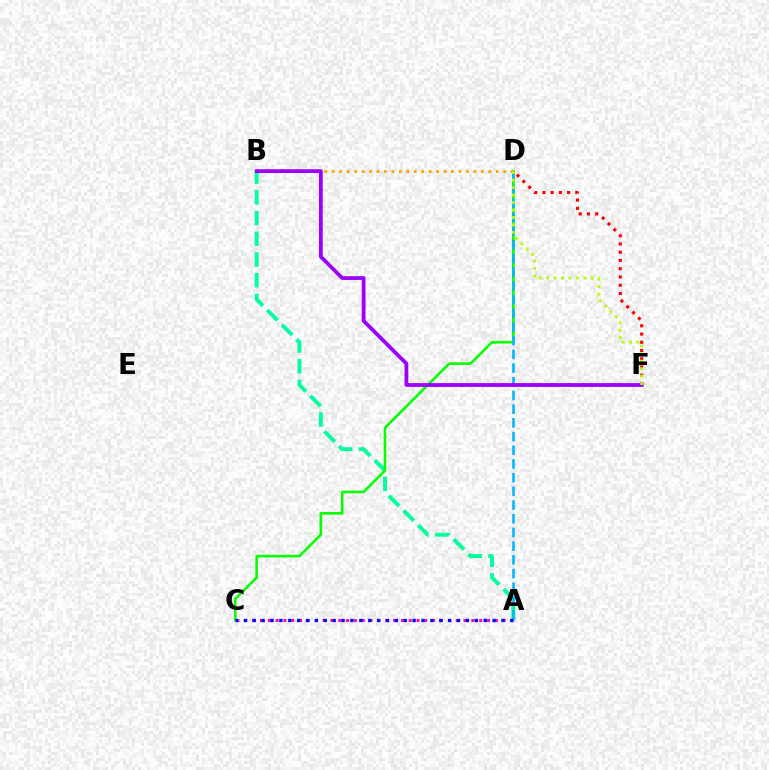{('A', 'B'): [{'color': '#00ff9d', 'line_style': 'dashed', 'thickness': 2.82}], ('C', 'D'): [{'color': '#08ff00', 'line_style': 'solid', 'thickness': 1.88}], ('A', 'D'): [{'color': '#00b5ff', 'line_style': 'dashed', 'thickness': 1.86}], ('B', 'D'): [{'color': '#ffa500', 'line_style': 'dotted', 'thickness': 2.02}], ('D', 'F'): [{'color': '#ff0000', 'line_style': 'dotted', 'thickness': 2.24}, {'color': '#b3ff00', 'line_style': 'dotted', 'thickness': 2.03}], ('B', 'F'): [{'color': '#9b00ff', 'line_style': 'solid', 'thickness': 2.73}], ('A', 'C'): [{'color': '#ff00bd', 'line_style': 'dotted', 'thickness': 2.13}, {'color': '#0010ff', 'line_style': 'dotted', 'thickness': 2.41}]}